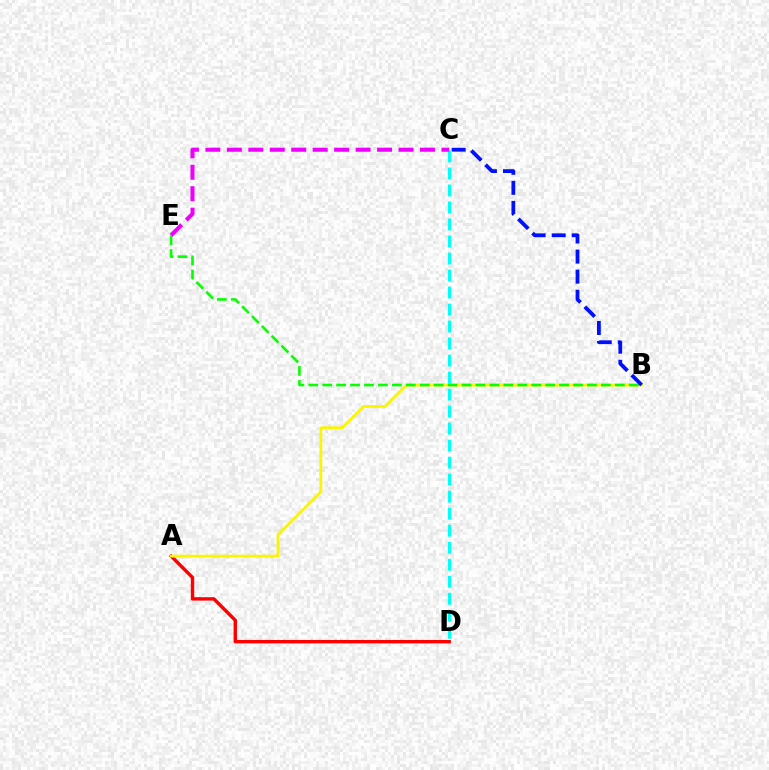{('A', 'D'): [{'color': '#ff0000', 'line_style': 'solid', 'thickness': 2.45}], ('A', 'B'): [{'color': '#fcf500', 'line_style': 'solid', 'thickness': 2.04}], ('B', 'E'): [{'color': '#08ff00', 'line_style': 'dashed', 'thickness': 1.89}], ('B', 'C'): [{'color': '#0010ff', 'line_style': 'dashed', 'thickness': 2.73}], ('C', 'D'): [{'color': '#00fff6', 'line_style': 'dashed', 'thickness': 2.31}], ('C', 'E'): [{'color': '#ee00ff', 'line_style': 'dashed', 'thickness': 2.92}]}